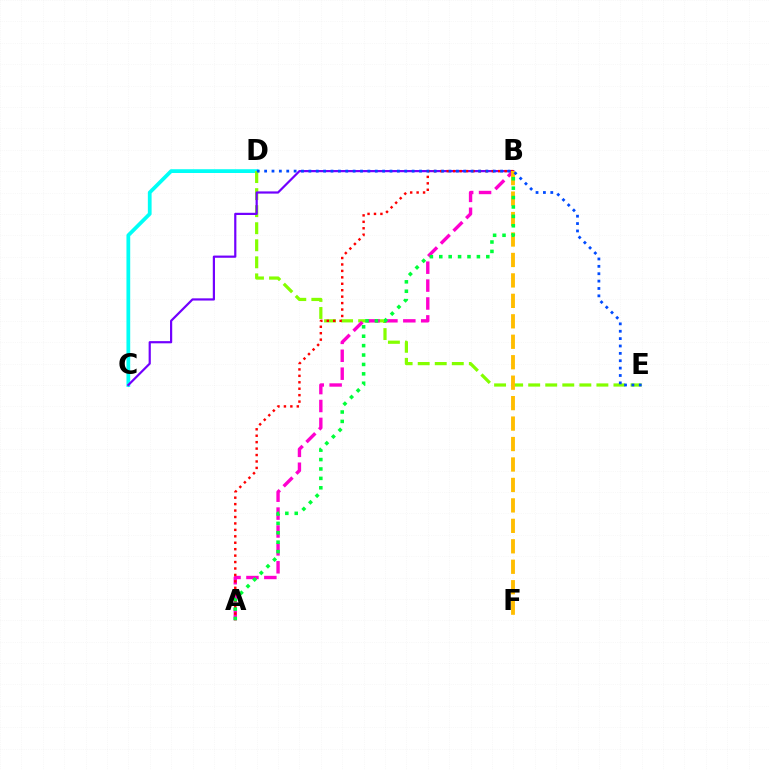{('C', 'D'): [{'color': '#00fff6', 'line_style': 'solid', 'thickness': 2.71}], ('D', 'E'): [{'color': '#84ff00', 'line_style': 'dashed', 'thickness': 2.32}, {'color': '#004bff', 'line_style': 'dotted', 'thickness': 2.0}], ('B', 'C'): [{'color': '#7200ff', 'line_style': 'solid', 'thickness': 1.58}], ('A', 'B'): [{'color': '#ff00cf', 'line_style': 'dashed', 'thickness': 2.43}, {'color': '#ff0000', 'line_style': 'dotted', 'thickness': 1.75}, {'color': '#00ff39', 'line_style': 'dotted', 'thickness': 2.56}], ('B', 'F'): [{'color': '#ffbd00', 'line_style': 'dashed', 'thickness': 2.78}]}